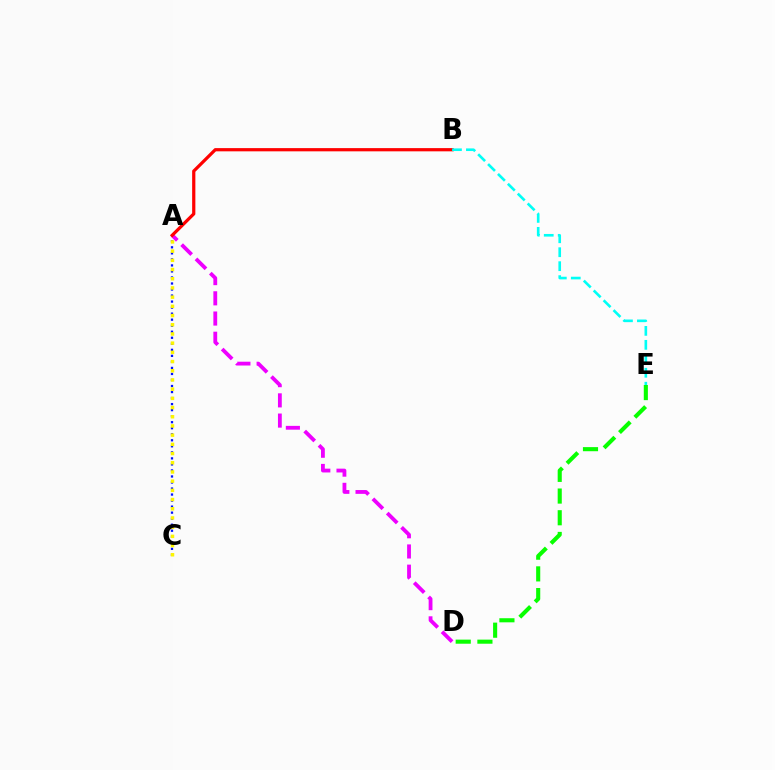{('A', 'C'): [{'color': '#0010ff', 'line_style': 'dotted', 'thickness': 1.64}, {'color': '#fcf500', 'line_style': 'dotted', 'thickness': 2.5}], ('A', 'D'): [{'color': '#ee00ff', 'line_style': 'dashed', 'thickness': 2.75}], ('A', 'B'): [{'color': '#ff0000', 'line_style': 'solid', 'thickness': 2.32}], ('D', 'E'): [{'color': '#08ff00', 'line_style': 'dashed', 'thickness': 2.95}], ('B', 'E'): [{'color': '#00fff6', 'line_style': 'dashed', 'thickness': 1.9}]}